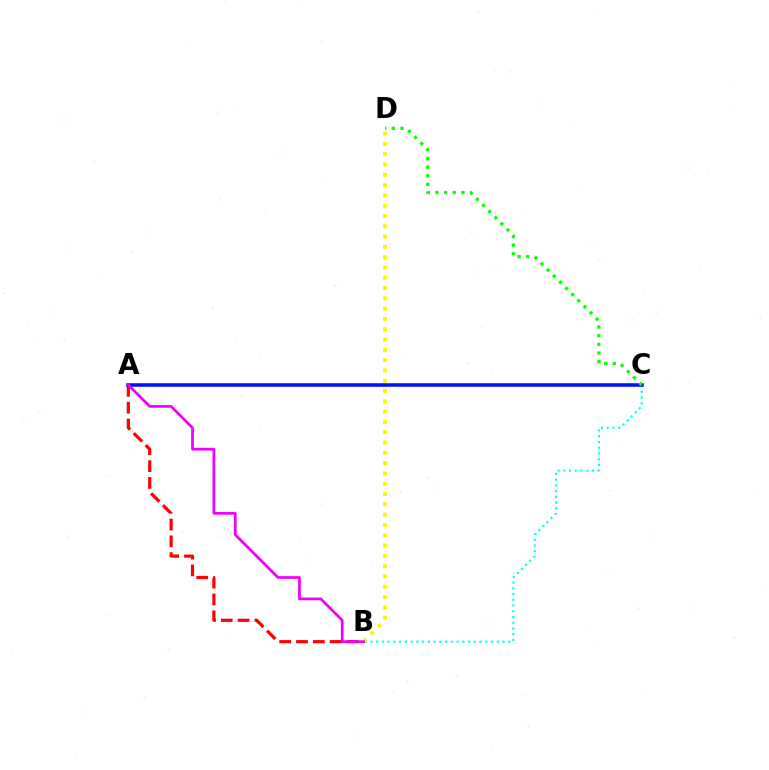{('A', 'B'): [{'color': '#ff0000', 'line_style': 'dashed', 'thickness': 2.28}, {'color': '#ee00ff', 'line_style': 'solid', 'thickness': 1.96}], ('B', 'C'): [{'color': '#00fff6', 'line_style': 'dotted', 'thickness': 1.56}], ('A', 'C'): [{'color': '#0010ff', 'line_style': 'solid', 'thickness': 2.56}], ('B', 'D'): [{'color': '#fcf500', 'line_style': 'dotted', 'thickness': 2.8}], ('C', 'D'): [{'color': '#08ff00', 'line_style': 'dotted', 'thickness': 2.35}]}